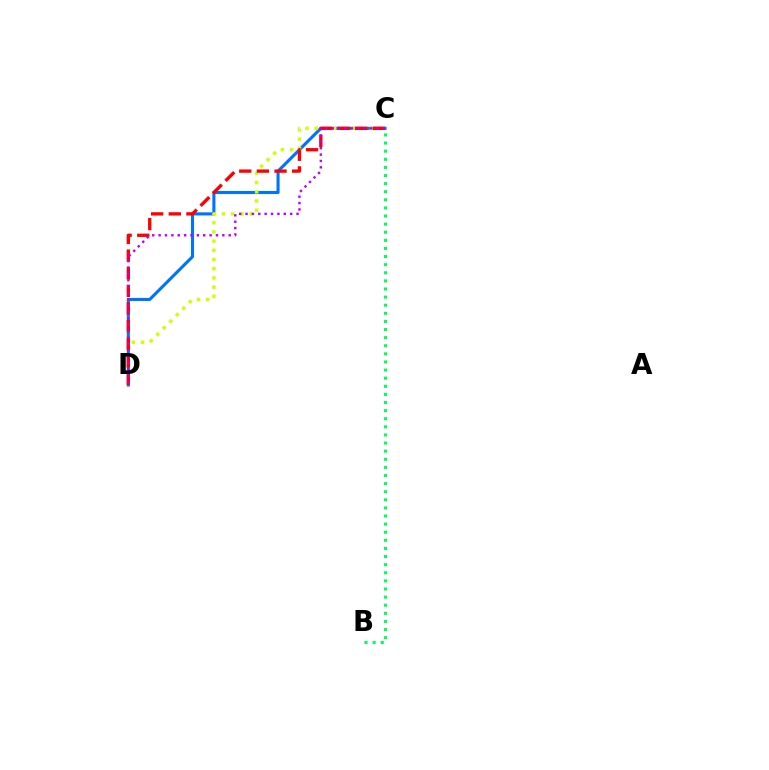{('C', 'D'): [{'color': '#0074ff', 'line_style': 'solid', 'thickness': 2.23}, {'color': '#d1ff00', 'line_style': 'dotted', 'thickness': 2.5}, {'color': '#ff0000', 'line_style': 'dashed', 'thickness': 2.4}, {'color': '#b900ff', 'line_style': 'dotted', 'thickness': 1.73}], ('B', 'C'): [{'color': '#00ff5c', 'line_style': 'dotted', 'thickness': 2.2}]}